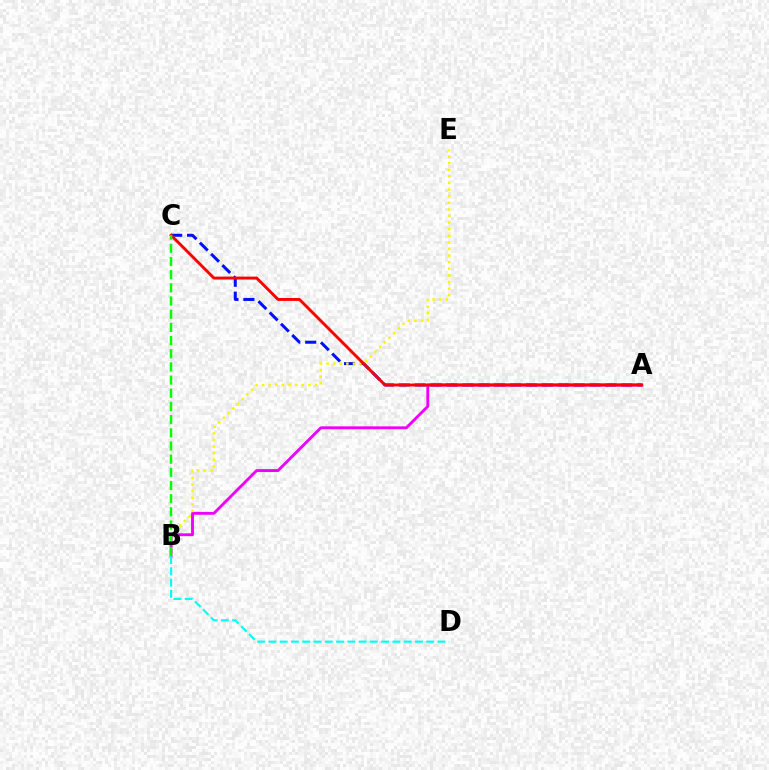{('A', 'C'): [{'color': '#0010ff', 'line_style': 'dashed', 'thickness': 2.16}, {'color': '#ff0000', 'line_style': 'solid', 'thickness': 2.1}], ('A', 'B'): [{'color': '#ee00ff', 'line_style': 'solid', 'thickness': 2.07}], ('B', 'E'): [{'color': '#fcf500', 'line_style': 'dotted', 'thickness': 1.79}], ('B', 'D'): [{'color': '#00fff6', 'line_style': 'dashed', 'thickness': 1.53}], ('B', 'C'): [{'color': '#08ff00', 'line_style': 'dashed', 'thickness': 1.79}]}